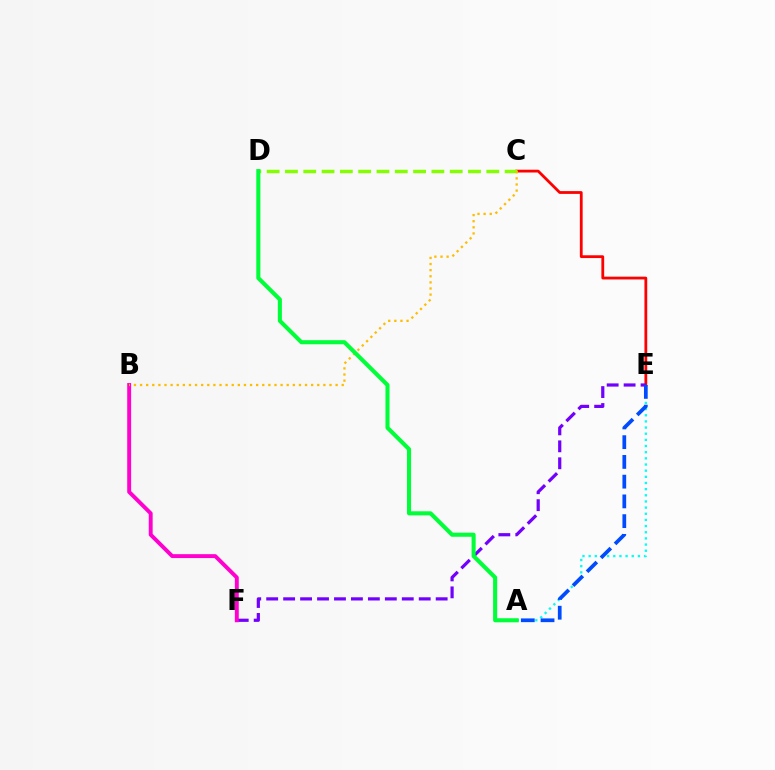{('C', 'E'): [{'color': '#ff0000', 'line_style': 'solid', 'thickness': 2.01}], ('E', 'F'): [{'color': '#7200ff', 'line_style': 'dashed', 'thickness': 2.3}], ('A', 'E'): [{'color': '#00fff6', 'line_style': 'dotted', 'thickness': 1.67}, {'color': '#004bff', 'line_style': 'dashed', 'thickness': 2.68}], ('C', 'D'): [{'color': '#84ff00', 'line_style': 'dashed', 'thickness': 2.49}], ('B', 'F'): [{'color': '#ff00cf', 'line_style': 'solid', 'thickness': 2.81}], ('B', 'C'): [{'color': '#ffbd00', 'line_style': 'dotted', 'thickness': 1.66}], ('A', 'D'): [{'color': '#00ff39', 'line_style': 'solid', 'thickness': 2.93}]}